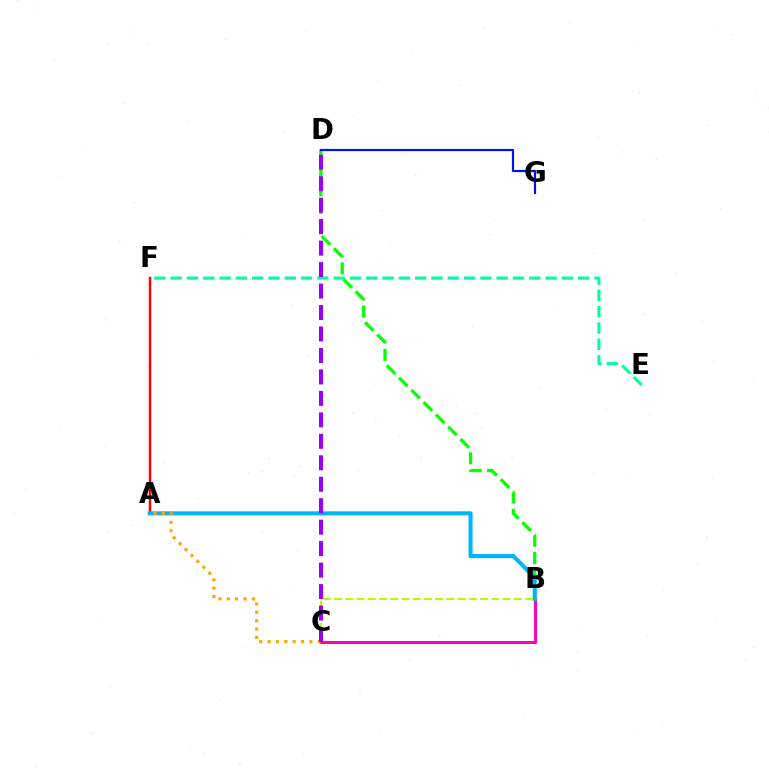{('A', 'F'): [{'color': '#ff0000', 'line_style': 'solid', 'thickness': 1.79}], ('B', 'D'): [{'color': '#08ff00', 'line_style': 'dashed', 'thickness': 2.36}], ('B', 'C'): [{'color': '#ff00bd', 'line_style': 'solid', 'thickness': 2.19}, {'color': '#b3ff00', 'line_style': 'dashed', 'thickness': 1.53}], ('A', 'B'): [{'color': '#00b5ff', 'line_style': 'solid', 'thickness': 2.92}], ('D', 'G'): [{'color': '#0010ff', 'line_style': 'solid', 'thickness': 1.58}], ('E', 'F'): [{'color': '#00ff9d', 'line_style': 'dashed', 'thickness': 2.21}], ('A', 'C'): [{'color': '#ffa500', 'line_style': 'dotted', 'thickness': 2.27}], ('C', 'D'): [{'color': '#9b00ff', 'line_style': 'dashed', 'thickness': 2.92}]}